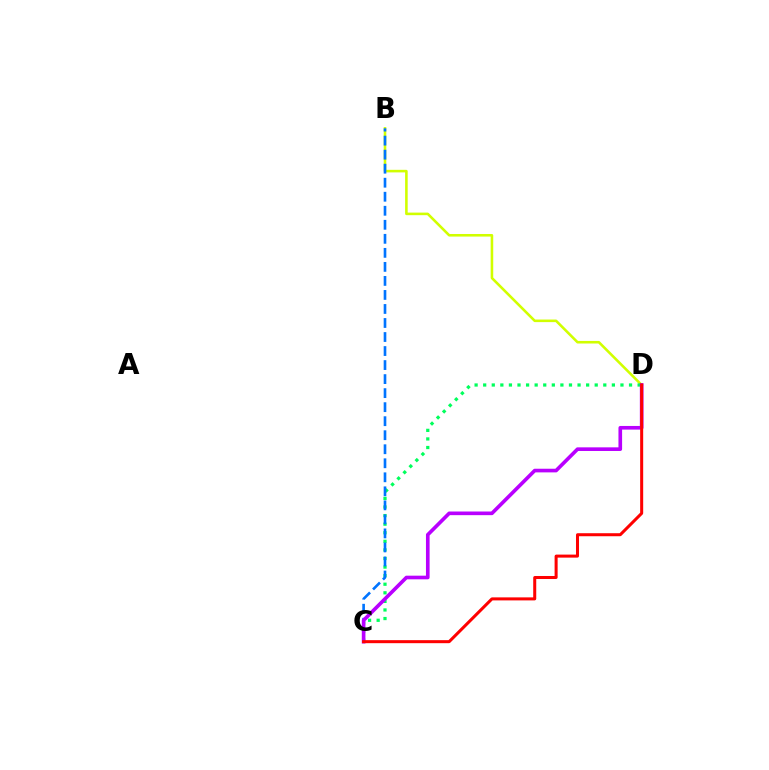{('B', 'D'): [{'color': '#d1ff00', 'line_style': 'solid', 'thickness': 1.86}], ('C', 'D'): [{'color': '#00ff5c', 'line_style': 'dotted', 'thickness': 2.33}, {'color': '#b900ff', 'line_style': 'solid', 'thickness': 2.62}, {'color': '#ff0000', 'line_style': 'solid', 'thickness': 2.18}], ('B', 'C'): [{'color': '#0074ff', 'line_style': 'dashed', 'thickness': 1.91}]}